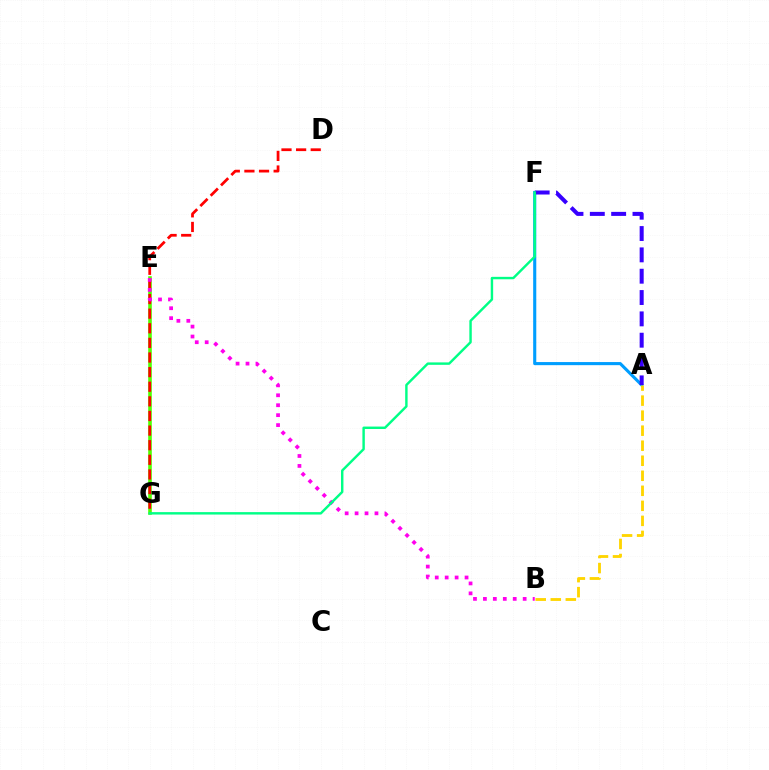{('E', 'G'): [{'color': '#4fff00', 'line_style': 'solid', 'thickness': 2.59}], ('A', 'F'): [{'color': '#009eff', 'line_style': 'solid', 'thickness': 2.24}, {'color': '#3700ff', 'line_style': 'dashed', 'thickness': 2.9}], ('D', 'G'): [{'color': '#ff0000', 'line_style': 'dashed', 'thickness': 1.99}], ('A', 'B'): [{'color': '#ffd500', 'line_style': 'dashed', 'thickness': 2.04}], ('B', 'E'): [{'color': '#ff00ed', 'line_style': 'dotted', 'thickness': 2.7}], ('F', 'G'): [{'color': '#00ff86', 'line_style': 'solid', 'thickness': 1.75}]}